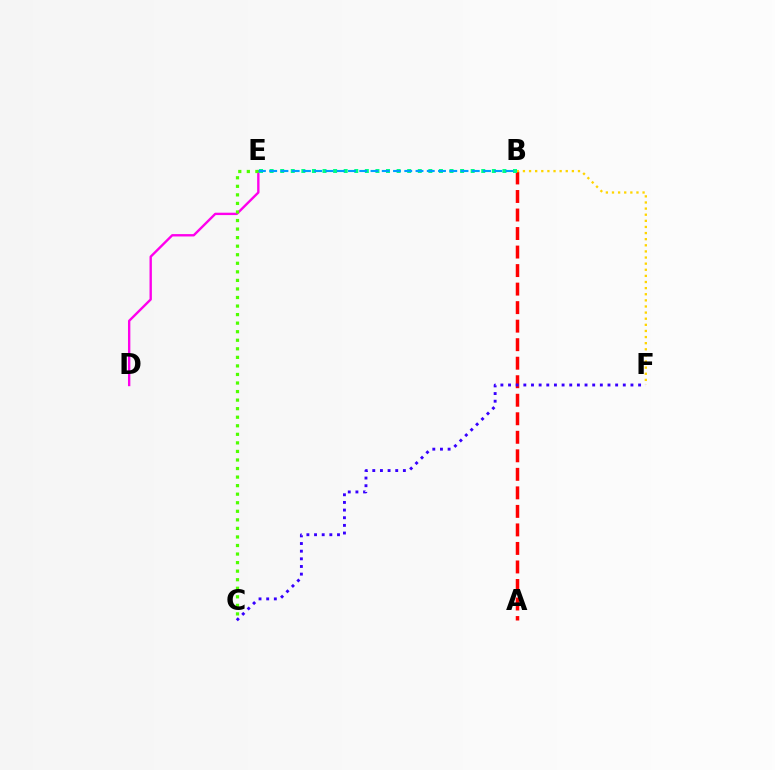{('A', 'B'): [{'color': '#ff0000', 'line_style': 'dashed', 'thickness': 2.52}], ('B', 'F'): [{'color': '#ffd500', 'line_style': 'dotted', 'thickness': 1.66}], ('D', 'E'): [{'color': '#ff00ed', 'line_style': 'solid', 'thickness': 1.71}], ('B', 'E'): [{'color': '#00ff86', 'line_style': 'dotted', 'thickness': 2.88}, {'color': '#009eff', 'line_style': 'dashed', 'thickness': 1.53}], ('C', 'F'): [{'color': '#3700ff', 'line_style': 'dotted', 'thickness': 2.08}], ('C', 'E'): [{'color': '#4fff00', 'line_style': 'dotted', 'thickness': 2.32}]}